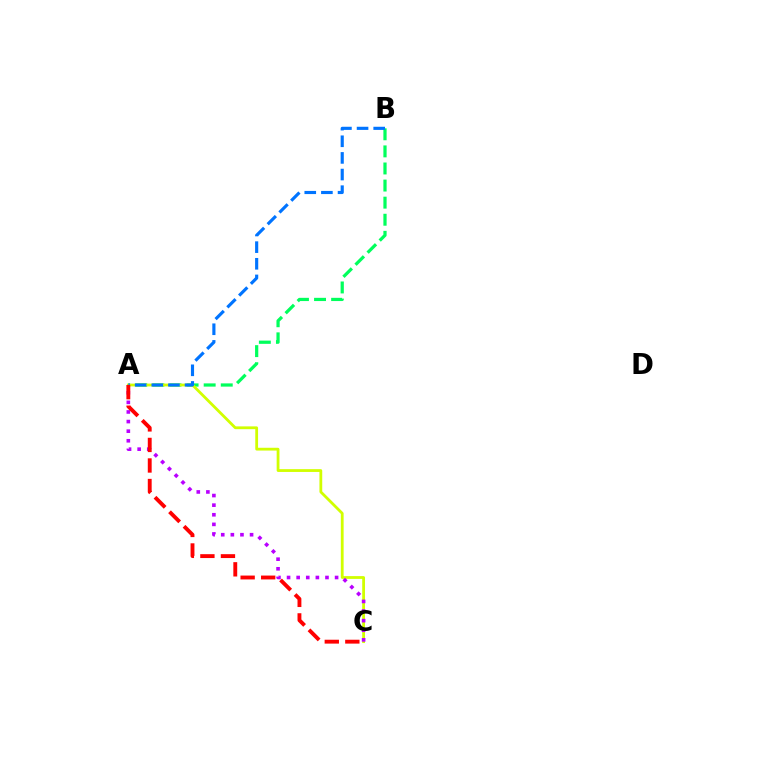{('A', 'B'): [{'color': '#00ff5c', 'line_style': 'dashed', 'thickness': 2.32}, {'color': '#0074ff', 'line_style': 'dashed', 'thickness': 2.26}], ('A', 'C'): [{'color': '#d1ff00', 'line_style': 'solid', 'thickness': 2.01}, {'color': '#b900ff', 'line_style': 'dotted', 'thickness': 2.61}, {'color': '#ff0000', 'line_style': 'dashed', 'thickness': 2.79}]}